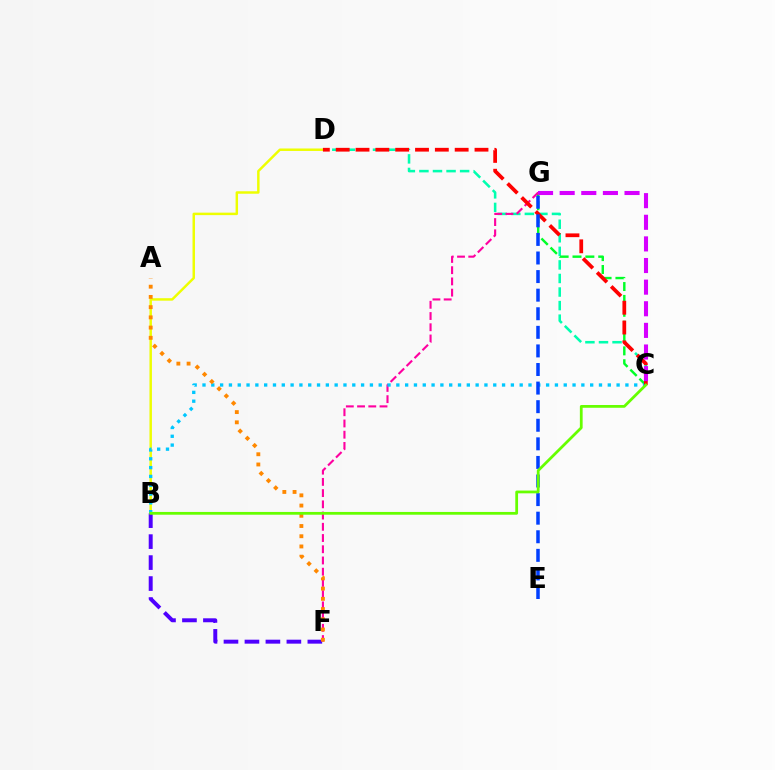{('C', 'D'): [{'color': '#00ffaf', 'line_style': 'dashed', 'thickness': 1.84}, {'color': '#ff0000', 'line_style': 'dashed', 'thickness': 2.69}], ('C', 'G'): [{'color': '#00ff27', 'line_style': 'dashed', 'thickness': 1.75}, {'color': '#d600ff', 'line_style': 'dashed', 'thickness': 2.94}], ('F', 'G'): [{'color': '#ff00a0', 'line_style': 'dashed', 'thickness': 1.53}], ('B', 'D'): [{'color': '#eeff00', 'line_style': 'solid', 'thickness': 1.78}], ('B', 'C'): [{'color': '#00c7ff', 'line_style': 'dotted', 'thickness': 2.39}, {'color': '#66ff00', 'line_style': 'solid', 'thickness': 1.99}], ('B', 'F'): [{'color': '#4f00ff', 'line_style': 'dashed', 'thickness': 2.85}], ('A', 'F'): [{'color': '#ff8800', 'line_style': 'dotted', 'thickness': 2.78}], ('E', 'G'): [{'color': '#003fff', 'line_style': 'dashed', 'thickness': 2.52}]}